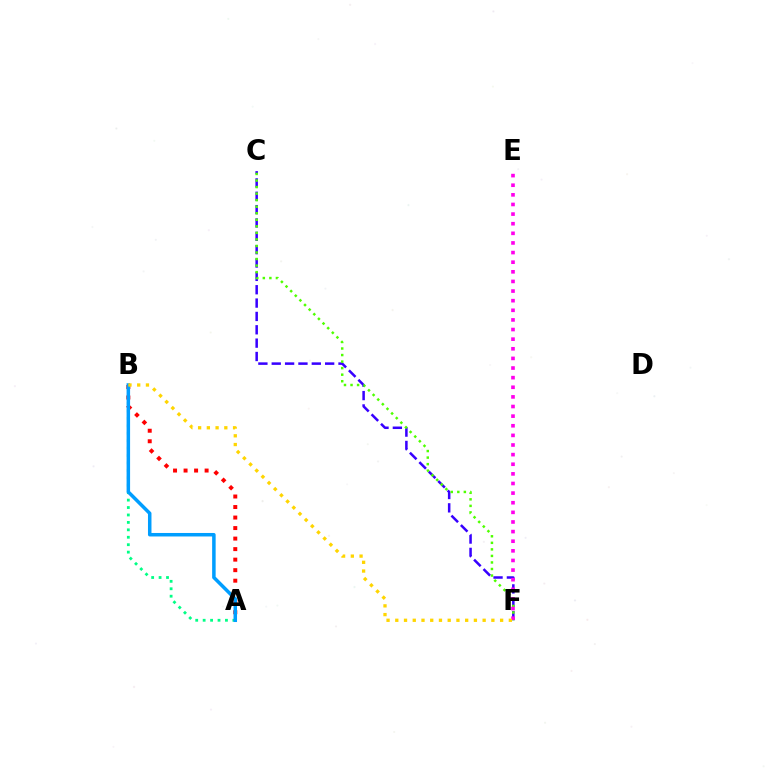{('C', 'F'): [{'color': '#3700ff', 'line_style': 'dashed', 'thickness': 1.81}, {'color': '#4fff00', 'line_style': 'dotted', 'thickness': 1.78}], ('A', 'B'): [{'color': '#00ff86', 'line_style': 'dotted', 'thickness': 2.02}, {'color': '#ff0000', 'line_style': 'dotted', 'thickness': 2.86}, {'color': '#009eff', 'line_style': 'solid', 'thickness': 2.52}], ('E', 'F'): [{'color': '#ff00ed', 'line_style': 'dotted', 'thickness': 2.61}], ('B', 'F'): [{'color': '#ffd500', 'line_style': 'dotted', 'thickness': 2.37}]}